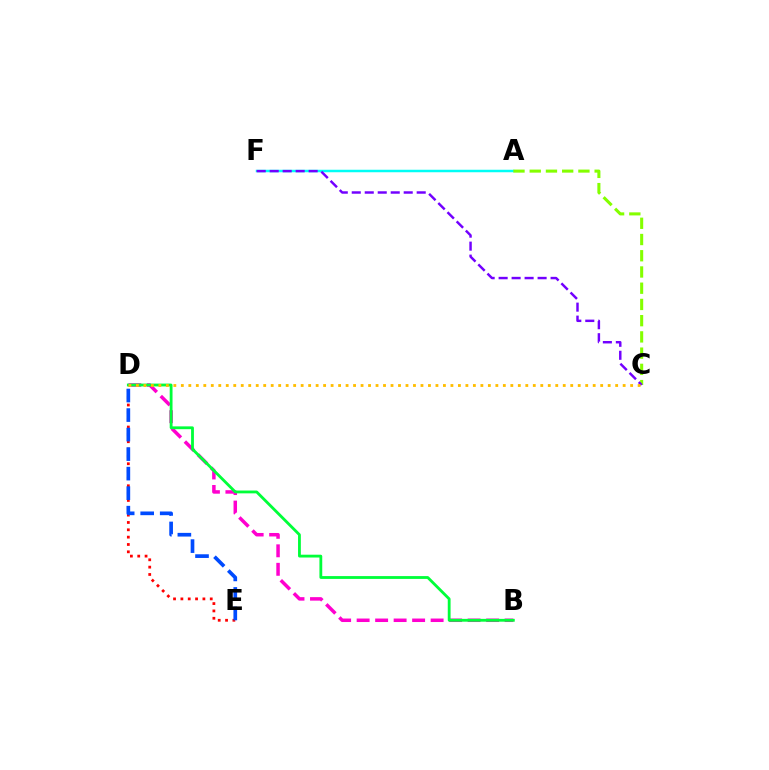{('B', 'D'): [{'color': '#ff00cf', 'line_style': 'dashed', 'thickness': 2.51}, {'color': '#00ff39', 'line_style': 'solid', 'thickness': 2.03}], ('A', 'F'): [{'color': '#00fff6', 'line_style': 'solid', 'thickness': 1.8}], ('D', 'E'): [{'color': '#ff0000', 'line_style': 'dotted', 'thickness': 1.99}, {'color': '#004bff', 'line_style': 'dashed', 'thickness': 2.65}], ('A', 'C'): [{'color': '#84ff00', 'line_style': 'dashed', 'thickness': 2.2}], ('C', 'F'): [{'color': '#7200ff', 'line_style': 'dashed', 'thickness': 1.76}], ('C', 'D'): [{'color': '#ffbd00', 'line_style': 'dotted', 'thickness': 2.03}]}